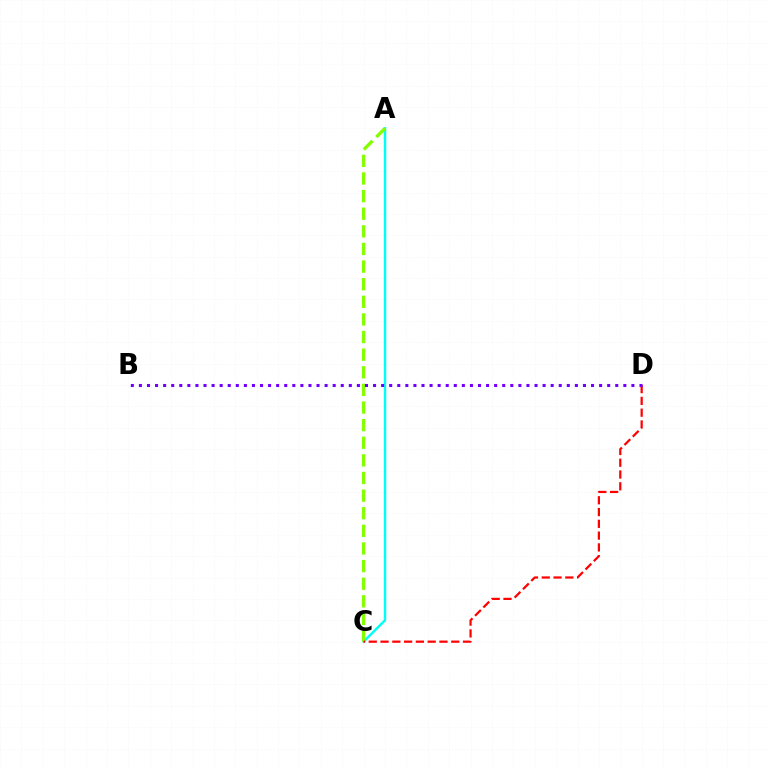{('A', 'C'): [{'color': '#00fff6', 'line_style': 'solid', 'thickness': 1.76}, {'color': '#84ff00', 'line_style': 'dashed', 'thickness': 2.39}], ('C', 'D'): [{'color': '#ff0000', 'line_style': 'dashed', 'thickness': 1.6}], ('B', 'D'): [{'color': '#7200ff', 'line_style': 'dotted', 'thickness': 2.19}]}